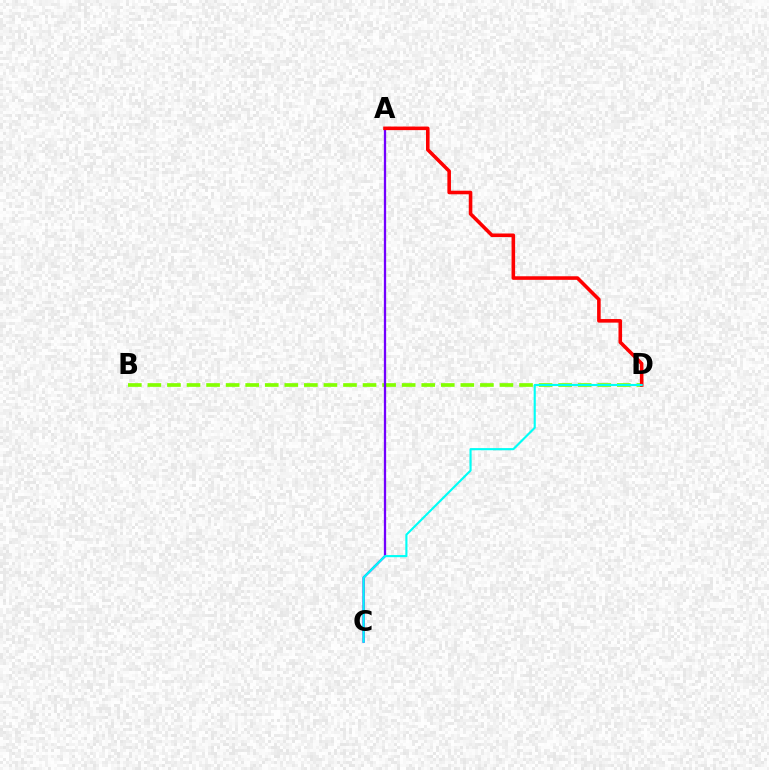{('B', 'D'): [{'color': '#84ff00', 'line_style': 'dashed', 'thickness': 2.66}], ('A', 'C'): [{'color': '#7200ff', 'line_style': 'solid', 'thickness': 1.64}], ('A', 'D'): [{'color': '#ff0000', 'line_style': 'solid', 'thickness': 2.58}], ('C', 'D'): [{'color': '#00fff6', 'line_style': 'solid', 'thickness': 1.54}]}